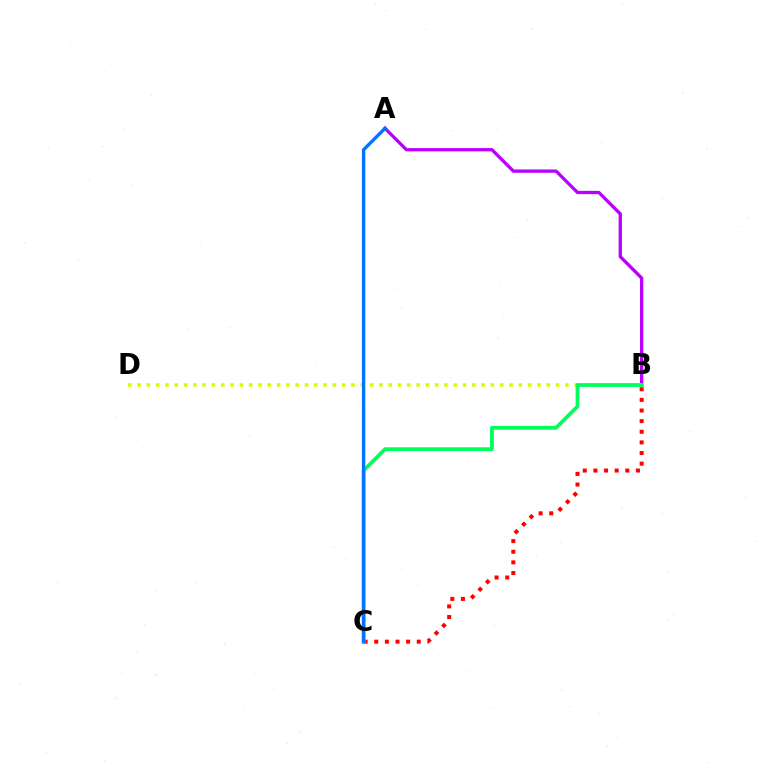{('B', 'C'): [{'color': '#ff0000', 'line_style': 'dotted', 'thickness': 2.89}, {'color': '#00ff5c', 'line_style': 'solid', 'thickness': 2.73}], ('A', 'B'): [{'color': '#b900ff', 'line_style': 'solid', 'thickness': 2.38}], ('B', 'D'): [{'color': '#d1ff00', 'line_style': 'dotted', 'thickness': 2.53}], ('A', 'C'): [{'color': '#0074ff', 'line_style': 'solid', 'thickness': 2.41}]}